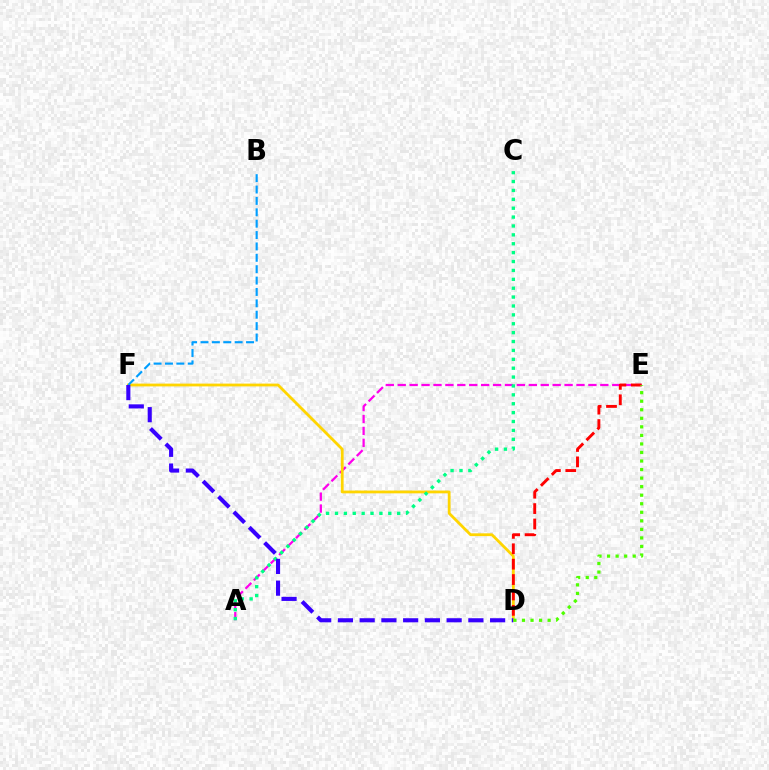{('A', 'E'): [{'color': '#ff00ed', 'line_style': 'dashed', 'thickness': 1.62}], ('D', 'F'): [{'color': '#ffd500', 'line_style': 'solid', 'thickness': 2.01}, {'color': '#3700ff', 'line_style': 'dashed', 'thickness': 2.95}], ('B', 'F'): [{'color': '#009eff', 'line_style': 'dashed', 'thickness': 1.55}], ('A', 'C'): [{'color': '#00ff86', 'line_style': 'dotted', 'thickness': 2.41}], ('D', 'E'): [{'color': '#ff0000', 'line_style': 'dashed', 'thickness': 2.09}, {'color': '#4fff00', 'line_style': 'dotted', 'thickness': 2.32}]}